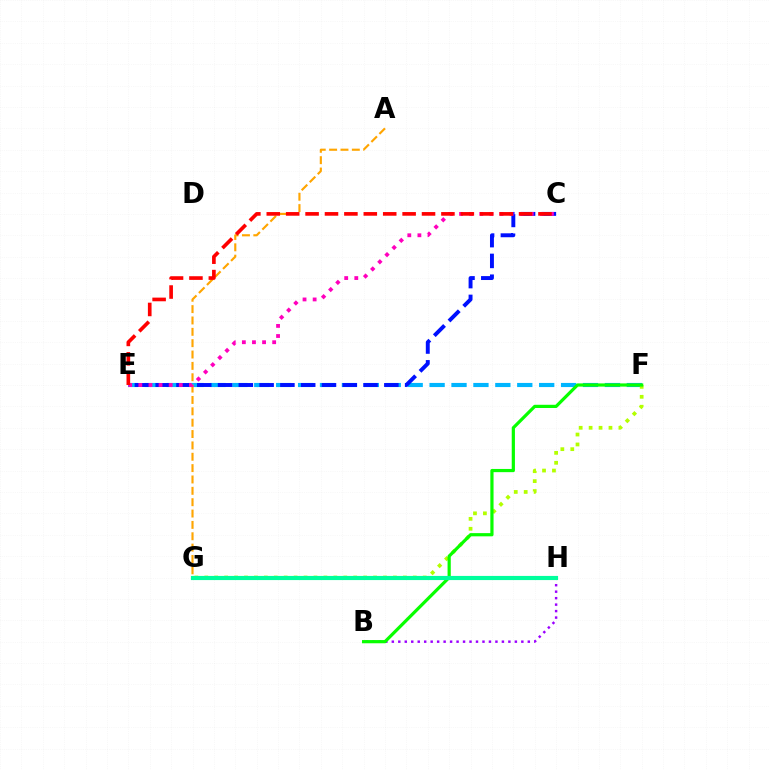{('E', 'F'): [{'color': '#00b5ff', 'line_style': 'dashed', 'thickness': 2.98}], ('C', 'E'): [{'color': '#0010ff', 'line_style': 'dashed', 'thickness': 2.82}, {'color': '#ff00bd', 'line_style': 'dotted', 'thickness': 2.74}, {'color': '#ff0000', 'line_style': 'dashed', 'thickness': 2.64}], ('A', 'G'): [{'color': '#ffa500', 'line_style': 'dashed', 'thickness': 1.54}], ('B', 'H'): [{'color': '#9b00ff', 'line_style': 'dotted', 'thickness': 1.76}], ('F', 'G'): [{'color': '#b3ff00', 'line_style': 'dotted', 'thickness': 2.7}], ('B', 'F'): [{'color': '#08ff00', 'line_style': 'solid', 'thickness': 2.31}], ('G', 'H'): [{'color': '#00ff9d', 'line_style': 'solid', 'thickness': 2.98}]}